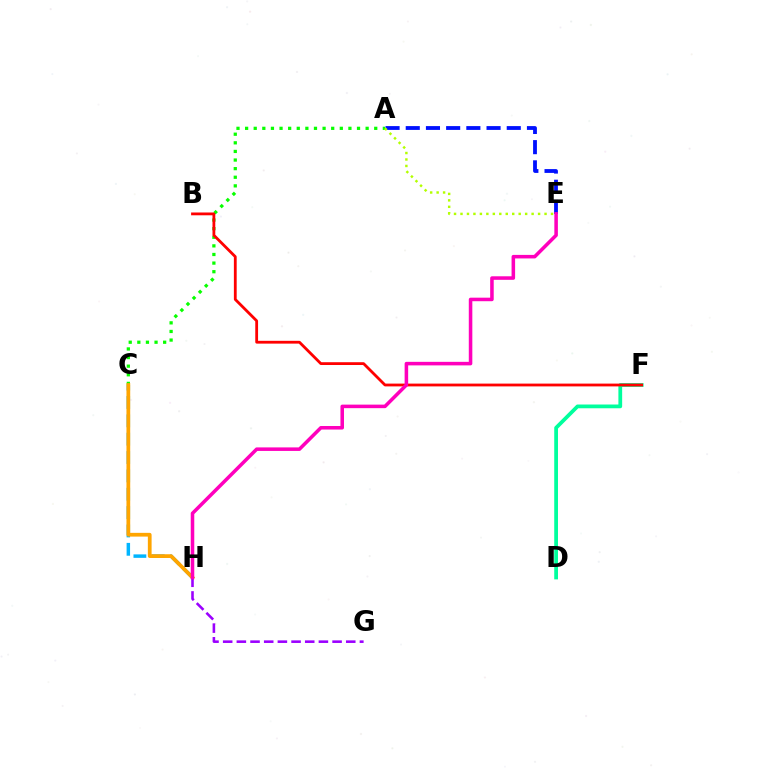{('A', 'C'): [{'color': '#08ff00', 'line_style': 'dotted', 'thickness': 2.34}], ('D', 'F'): [{'color': '#00ff9d', 'line_style': 'solid', 'thickness': 2.71}], ('B', 'F'): [{'color': '#ff0000', 'line_style': 'solid', 'thickness': 2.02}], ('A', 'E'): [{'color': '#0010ff', 'line_style': 'dashed', 'thickness': 2.74}, {'color': '#b3ff00', 'line_style': 'dotted', 'thickness': 1.76}], ('C', 'H'): [{'color': '#00b5ff', 'line_style': 'dashed', 'thickness': 2.49}, {'color': '#ffa500', 'line_style': 'solid', 'thickness': 2.7}], ('G', 'H'): [{'color': '#9b00ff', 'line_style': 'dashed', 'thickness': 1.86}], ('E', 'H'): [{'color': '#ff00bd', 'line_style': 'solid', 'thickness': 2.55}]}